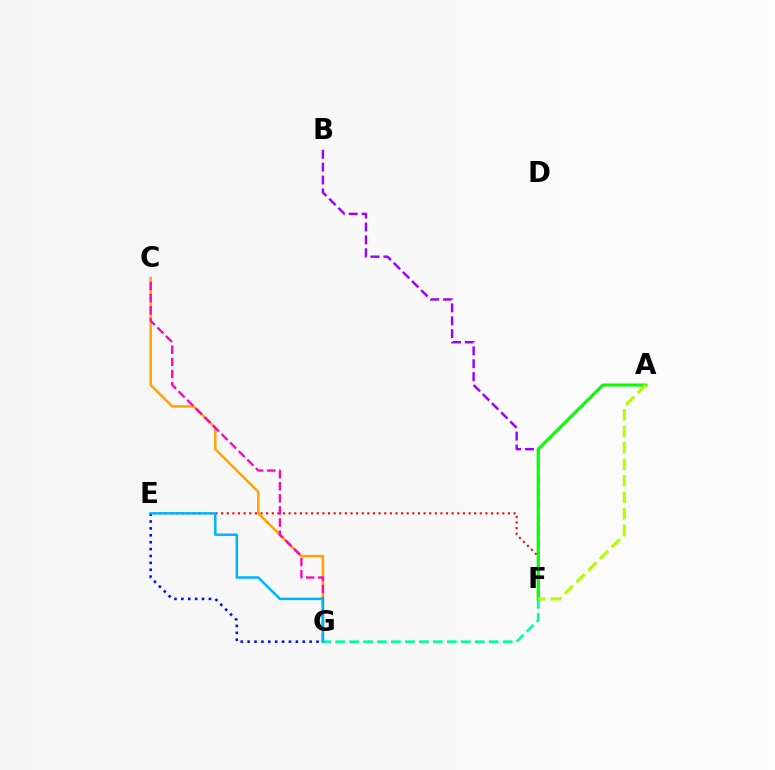{('E', 'F'): [{'color': '#ff0000', 'line_style': 'dotted', 'thickness': 1.53}], ('C', 'G'): [{'color': '#ffa500', 'line_style': 'solid', 'thickness': 1.82}, {'color': '#ff00bd', 'line_style': 'dashed', 'thickness': 1.65}], ('F', 'G'): [{'color': '#00ff9d', 'line_style': 'dashed', 'thickness': 1.9}], ('B', 'F'): [{'color': '#9b00ff', 'line_style': 'dashed', 'thickness': 1.75}], ('A', 'F'): [{'color': '#08ff00', 'line_style': 'solid', 'thickness': 2.19}, {'color': '#b3ff00', 'line_style': 'dashed', 'thickness': 2.24}], ('E', 'G'): [{'color': '#0010ff', 'line_style': 'dotted', 'thickness': 1.87}, {'color': '#00b5ff', 'line_style': 'solid', 'thickness': 1.81}]}